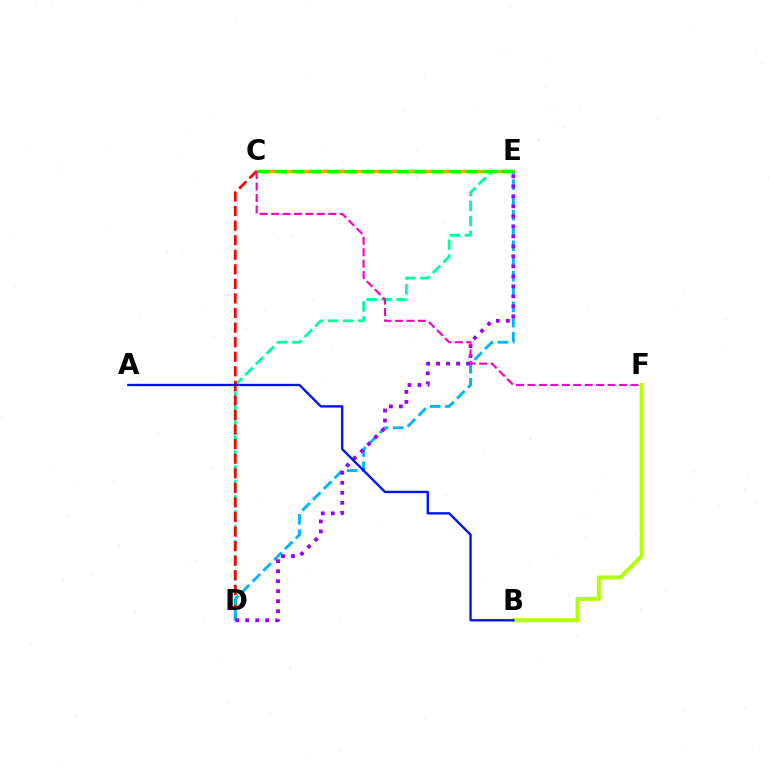{('C', 'E'): [{'color': '#ffa500', 'line_style': 'solid', 'thickness': 2.5}, {'color': '#08ff00', 'line_style': 'dashed', 'thickness': 2.36}], ('D', 'E'): [{'color': '#00ff9d', 'line_style': 'dashed', 'thickness': 2.04}, {'color': '#00b5ff', 'line_style': 'dashed', 'thickness': 2.07}, {'color': '#9b00ff', 'line_style': 'dotted', 'thickness': 2.72}], ('C', 'D'): [{'color': '#ff0000', 'line_style': 'dashed', 'thickness': 1.98}], ('B', 'F'): [{'color': '#b3ff00', 'line_style': 'solid', 'thickness': 2.87}], ('C', 'F'): [{'color': '#ff00bd', 'line_style': 'dashed', 'thickness': 1.55}], ('A', 'B'): [{'color': '#0010ff', 'line_style': 'solid', 'thickness': 1.68}]}